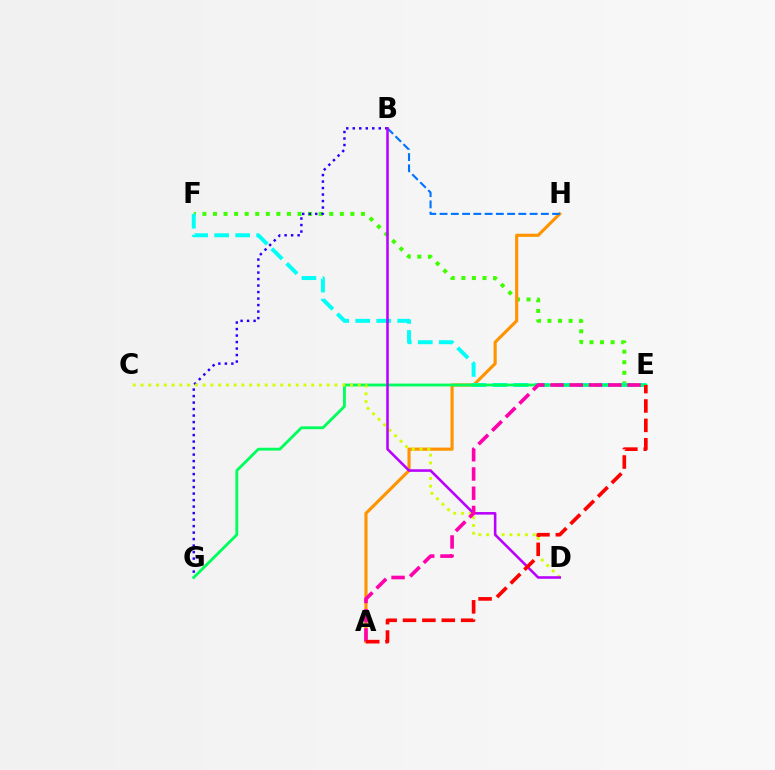{('E', 'F'): [{'color': '#3dff00', 'line_style': 'dotted', 'thickness': 2.87}, {'color': '#00fff6', 'line_style': 'dashed', 'thickness': 2.85}], ('A', 'H'): [{'color': '#ff9400', 'line_style': 'solid', 'thickness': 2.26}], ('B', 'G'): [{'color': '#2500ff', 'line_style': 'dotted', 'thickness': 1.77}], ('E', 'G'): [{'color': '#00ff5c', 'line_style': 'solid', 'thickness': 2.04}], ('C', 'D'): [{'color': '#d1ff00', 'line_style': 'dotted', 'thickness': 2.11}], ('B', 'H'): [{'color': '#0074ff', 'line_style': 'dashed', 'thickness': 1.53}], ('B', 'D'): [{'color': '#b900ff', 'line_style': 'solid', 'thickness': 1.84}], ('A', 'E'): [{'color': '#ff00ac', 'line_style': 'dashed', 'thickness': 2.61}, {'color': '#ff0000', 'line_style': 'dashed', 'thickness': 2.63}]}